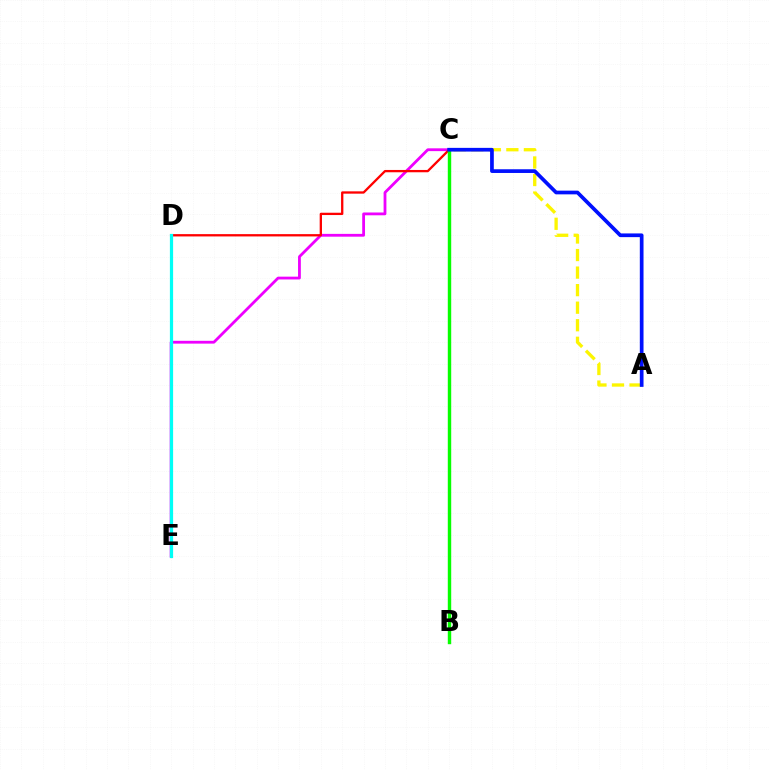{('A', 'C'): [{'color': '#fcf500', 'line_style': 'dashed', 'thickness': 2.38}, {'color': '#0010ff', 'line_style': 'solid', 'thickness': 2.67}], ('C', 'E'): [{'color': '#ee00ff', 'line_style': 'solid', 'thickness': 2.02}], ('C', 'D'): [{'color': '#ff0000', 'line_style': 'solid', 'thickness': 1.66}], ('D', 'E'): [{'color': '#00fff6', 'line_style': 'solid', 'thickness': 2.31}], ('B', 'C'): [{'color': '#08ff00', 'line_style': 'solid', 'thickness': 2.46}]}